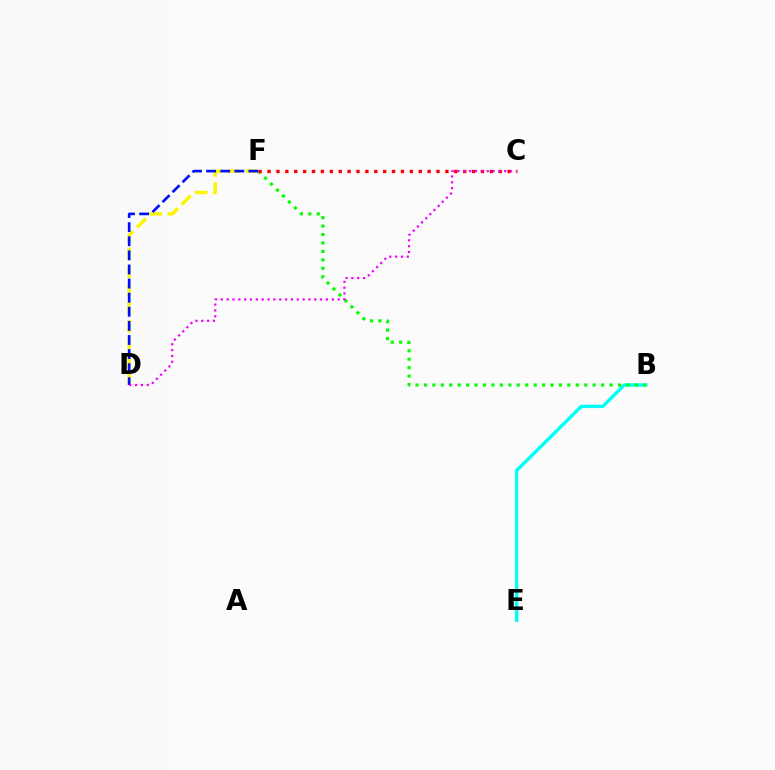{('B', 'E'): [{'color': '#00fff6', 'line_style': 'solid', 'thickness': 2.44}], ('B', 'F'): [{'color': '#08ff00', 'line_style': 'dotted', 'thickness': 2.29}], ('D', 'F'): [{'color': '#fcf500', 'line_style': 'dashed', 'thickness': 2.45}, {'color': '#0010ff', 'line_style': 'dashed', 'thickness': 1.92}], ('C', 'F'): [{'color': '#ff0000', 'line_style': 'dotted', 'thickness': 2.42}], ('C', 'D'): [{'color': '#ee00ff', 'line_style': 'dotted', 'thickness': 1.59}]}